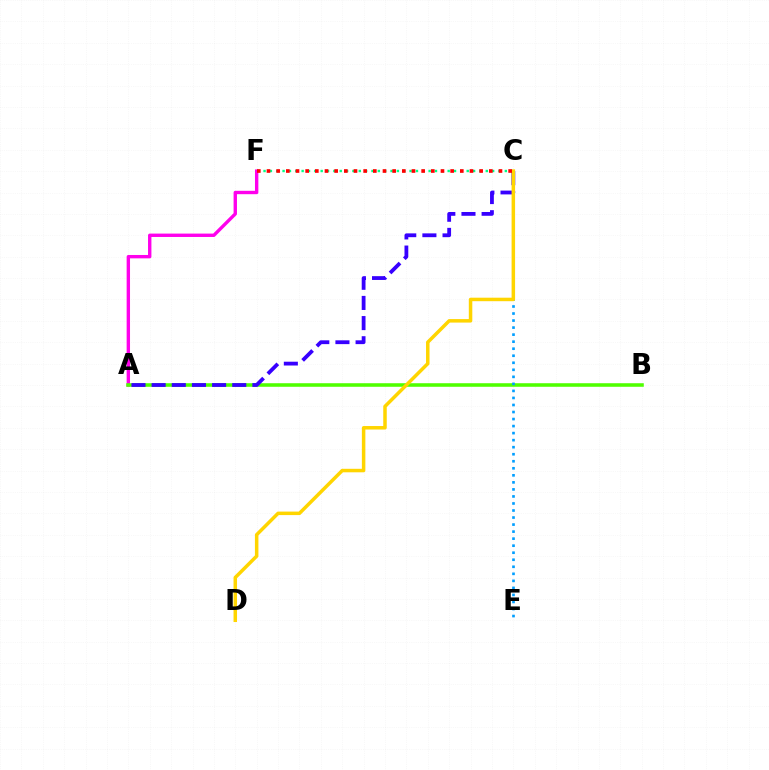{('A', 'F'): [{'color': '#ff00ed', 'line_style': 'solid', 'thickness': 2.43}], ('A', 'B'): [{'color': '#4fff00', 'line_style': 'solid', 'thickness': 2.56}], ('C', 'F'): [{'color': '#00ff86', 'line_style': 'dotted', 'thickness': 1.73}, {'color': '#ff0000', 'line_style': 'dotted', 'thickness': 2.63}], ('C', 'E'): [{'color': '#009eff', 'line_style': 'dotted', 'thickness': 1.91}], ('A', 'C'): [{'color': '#3700ff', 'line_style': 'dashed', 'thickness': 2.74}], ('C', 'D'): [{'color': '#ffd500', 'line_style': 'solid', 'thickness': 2.52}]}